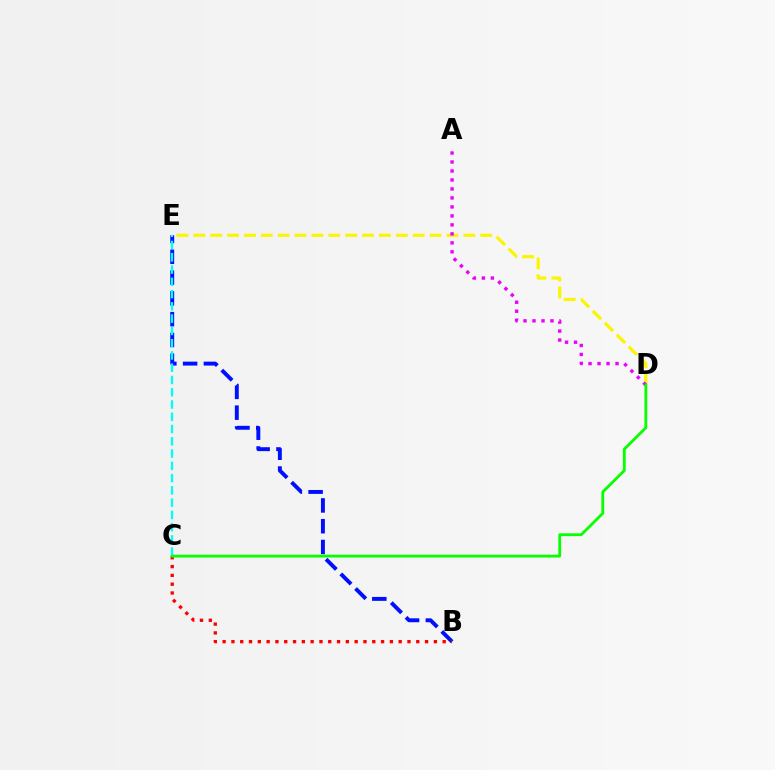{('D', 'E'): [{'color': '#fcf500', 'line_style': 'dashed', 'thickness': 2.29}], ('B', 'E'): [{'color': '#0010ff', 'line_style': 'dashed', 'thickness': 2.82}], ('B', 'C'): [{'color': '#ff0000', 'line_style': 'dotted', 'thickness': 2.39}], ('C', 'E'): [{'color': '#00fff6', 'line_style': 'dashed', 'thickness': 1.67}], ('A', 'D'): [{'color': '#ee00ff', 'line_style': 'dotted', 'thickness': 2.44}], ('C', 'D'): [{'color': '#08ff00', 'line_style': 'solid', 'thickness': 2.03}]}